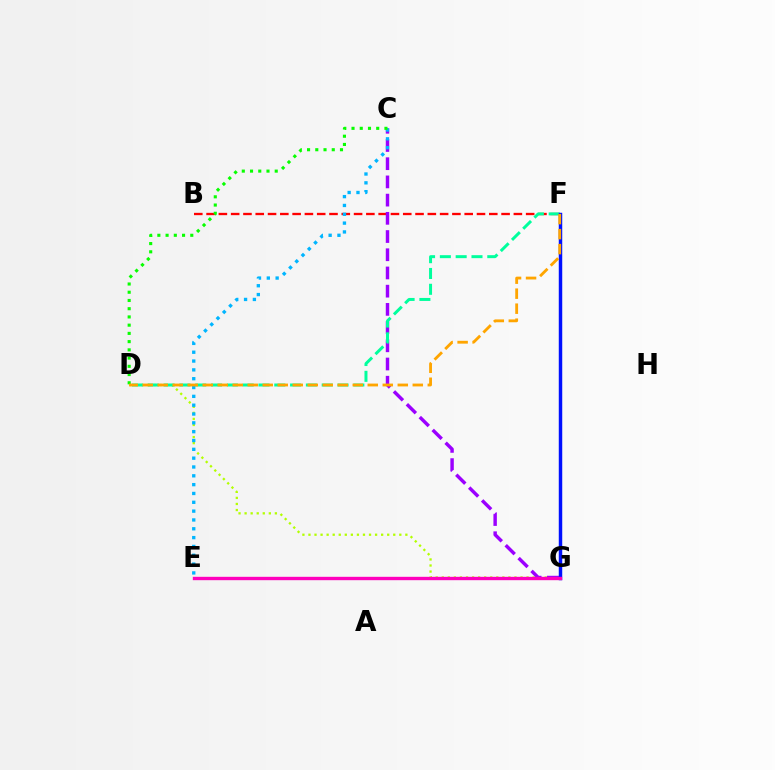{('B', 'F'): [{'color': '#ff0000', 'line_style': 'dashed', 'thickness': 1.67}], ('D', 'G'): [{'color': '#b3ff00', 'line_style': 'dotted', 'thickness': 1.65}], ('C', 'G'): [{'color': '#9b00ff', 'line_style': 'dashed', 'thickness': 2.47}], ('C', 'E'): [{'color': '#00b5ff', 'line_style': 'dotted', 'thickness': 2.4}], ('D', 'F'): [{'color': '#00ff9d', 'line_style': 'dashed', 'thickness': 2.15}, {'color': '#ffa500', 'line_style': 'dashed', 'thickness': 2.04}], ('F', 'G'): [{'color': '#0010ff', 'line_style': 'solid', 'thickness': 2.49}], ('C', 'D'): [{'color': '#08ff00', 'line_style': 'dotted', 'thickness': 2.24}], ('E', 'G'): [{'color': '#ff00bd', 'line_style': 'solid', 'thickness': 2.42}]}